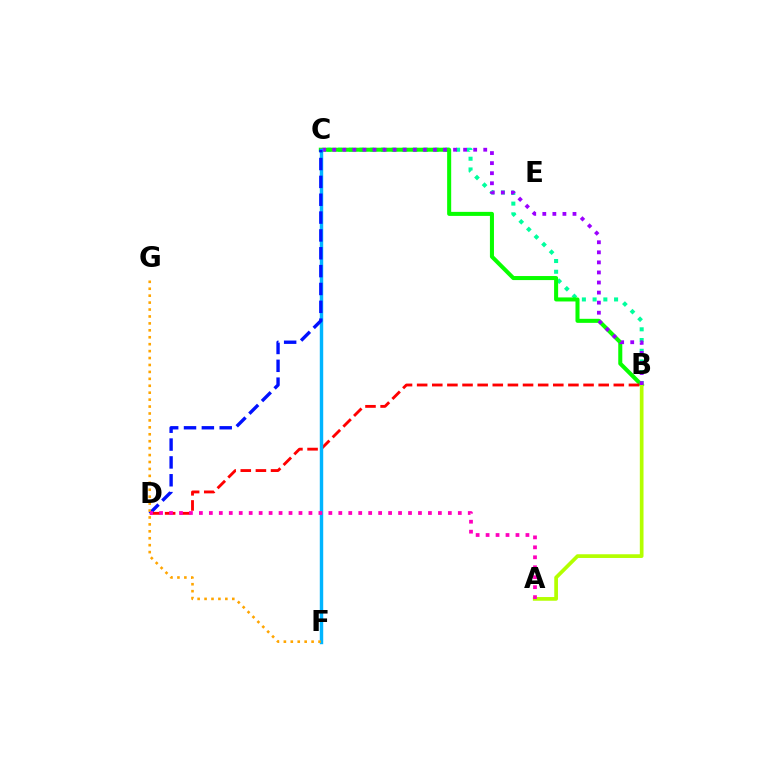{('B', 'C'): [{'color': '#00ff9d', 'line_style': 'dotted', 'thickness': 2.92}, {'color': '#08ff00', 'line_style': 'solid', 'thickness': 2.91}, {'color': '#9b00ff', 'line_style': 'dotted', 'thickness': 2.73}], ('A', 'B'): [{'color': '#b3ff00', 'line_style': 'solid', 'thickness': 2.67}], ('B', 'D'): [{'color': '#ff0000', 'line_style': 'dashed', 'thickness': 2.06}], ('C', 'F'): [{'color': '#00b5ff', 'line_style': 'solid', 'thickness': 2.47}], ('C', 'D'): [{'color': '#0010ff', 'line_style': 'dashed', 'thickness': 2.42}], ('F', 'G'): [{'color': '#ffa500', 'line_style': 'dotted', 'thickness': 1.88}], ('A', 'D'): [{'color': '#ff00bd', 'line_style': 'dotted', 'thickness': 2.71}]}